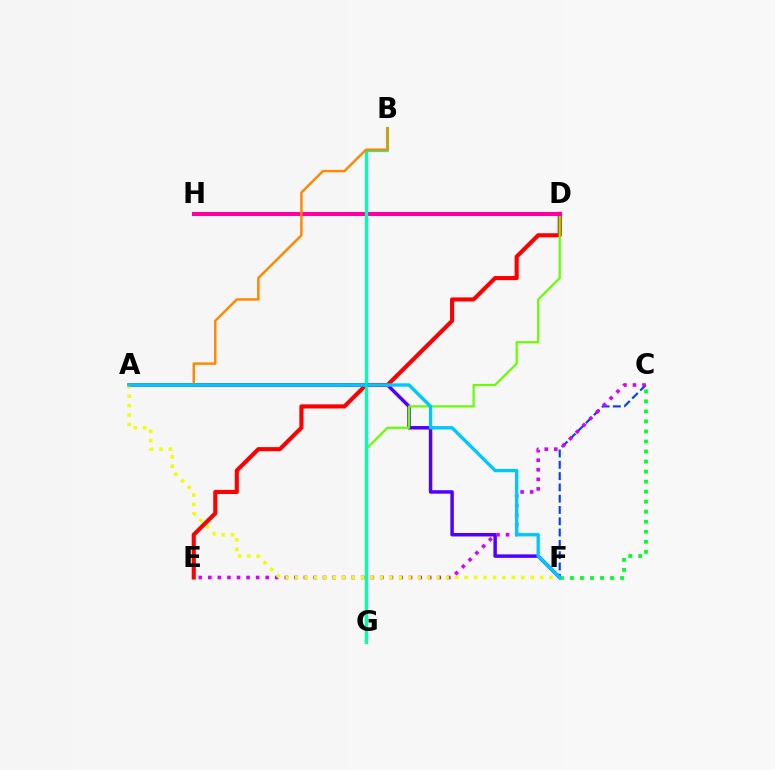{('A', 'F'): [{'color': '#4f00ff', 'line_style': 'solid', 'thickness': 2.51}, {'color': '#eeff00', 'line_style': 'dotted', 'thickness': 2.56}, {'color': '#00c7ff', 'line_style': 'solid', 'thickness': 2.41}], ('D', 'E'): [{'color': '#ff0000', 'line_style': 'solid', 'thickness': 2.95}], ('D', 'G'): [{'color': '#66ff00', 'line_style': 'solid', 'thickness': 1.59}], ('C', 'F'): [{'color': '#003fff', 'line_style': 'dashed', 'thickness': 1.53}, {'color': '#00ff27', 'line_style': 'dotted', 'thickness': 2.72}], ('D', 'H'): [{'color': '#ff00a0', 'line_style': 'solid', 'thickness': 2.91}], ('C', 'E'): [{'color': '#d600ff', 'line_style': 'dotted', 'thickness': 2.6}], ('B', 'G'): [{'color': '#00ffaf', 'line_style': 'solid', 'thickness': 2.35}], ('A', 'B'): [{'color': '#ff8800', 'line_style': 'solid', 'thickness': 1.77}]}